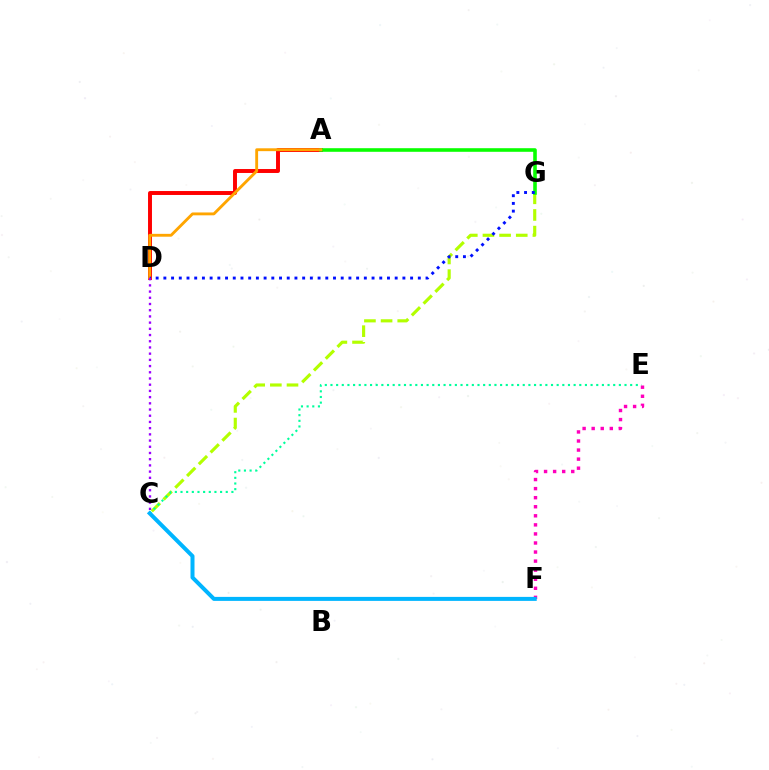{('A', 'D'): [{'color': '#ff0000', 'line_style': 'solid', 'thickness': 2.84}, {'color': '#ffa500', 'line_style': 'solid', 'thickness': 2.06}], ('C', 'G'): [{'color': '#b3ff00', 'line_style': 'dashed', 'thickness': 2.26}], ('C', 'E'): [{'color': '#00ff9d', 'line_style': 'dotted', 'thickness': 1.54}], ('A', 'G'): [{'color': '#08ff00', 'line_style': 'solid', 'thickness': 2.59}], ('D', 'G'): [{'color': '#0010ff', 'line_style': 'dotted', 'thickness': 2.09}], ('E', 'F'): [{'color': '#ff00bd', 'line_style': 'dotted', 'thickness': 2.46}], ('C', 'D'): [{'color': '#9b00ff', 'line_style': 'dotted', 'thickness': 1.69}], ('C', 'F'): [{'color': '#00b5ff', 'line_style': 'solid', 'thickness': 2.88}]}